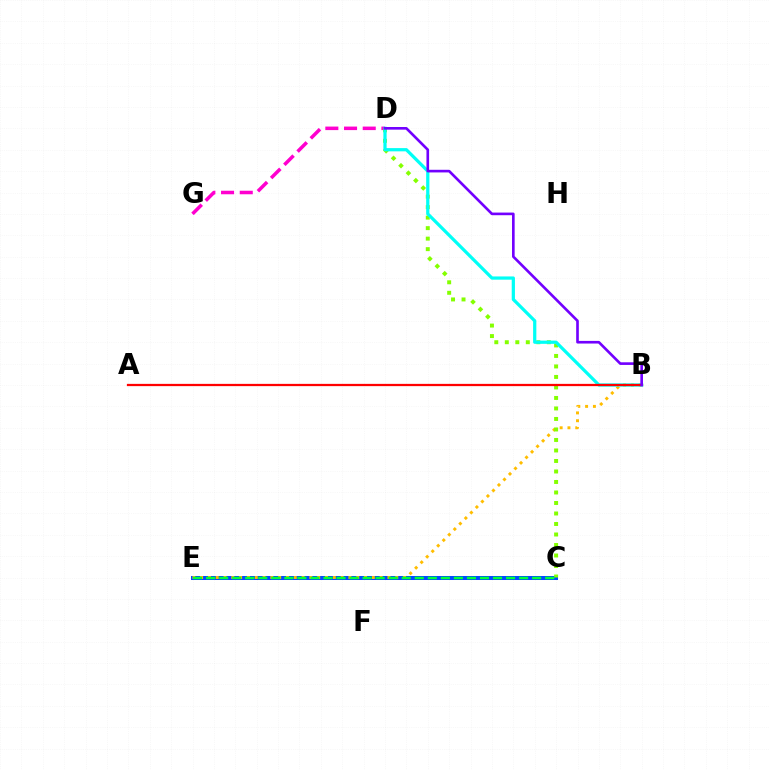{('C', 'E'): [{'color': '#004bff', 'line_style': 'solid', 'thickness': 2.89}, {'color': '#00ff39', 'line_style': 'dashed', 'thickness': 1.77}], ('B', 'E'): [{'color': '#ffbd00', 'line_style': 'dotted', 'thickness': 2.12}], ('D', 'G'): [{'color': '#ff00cf', 'line_style': 'dashed', 'thickness': 2.54}], ('C', 'D'): [{'color': '#84ff00', 'line_style': 'dotted', 'thickness': 2.85}], ('B', 'D'): [{'color': '#00fff6', 'line_style': 'solid', 'thickness': 2.33}, {'color': '#7200ff', 'line_style': 'solid', 'thickness': 1.9}], ('A', 'B'): [{'color': '#ff0000', 'line_style': 'solid', 'thickness': 1.63}]}